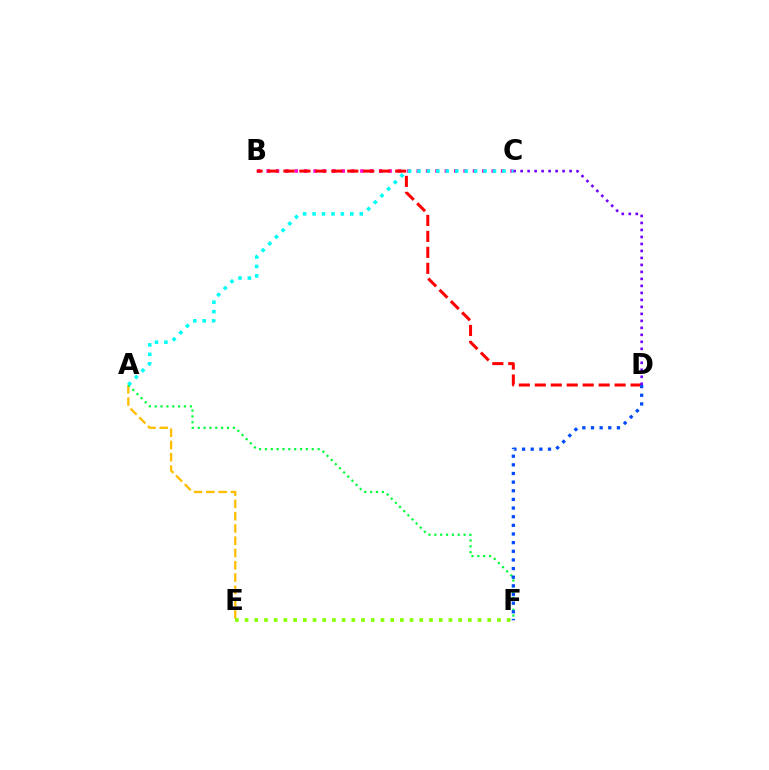{('A', 'E'): [{'color': '#ffbd00', 'line_style': 'dashed', 'thickness': 1.67}], ('B', 'C'): [{'color': '#ff00cf', 'line_style': 'dotted', 'thickness': 2.55}], ('B', 'D'): [{'color': '#ff0000', 'line_style': 'dashed', 'thickness': 2.17}], ('A', 'F'): [{'color': '#00ff39', 'line_style': 'dotted', 'thickness': 1.59}], ('E', 'F'): [{'color': '#84ff00', 'line_style': 'dotted', 'thickness': 2.64}], ('D', 'F'): [{'color': '#004bff', 'line_style': 'dotted', 'thickness': 2.35}], ('A', 'C'): [{'color': '#00fff6', 'line_style': 'dotted', 'thickness': 2.56}], ('C', 'D'): [{'color': '#7200ff', 'line_style': 'dotted', 'thickness': 1.9}]}